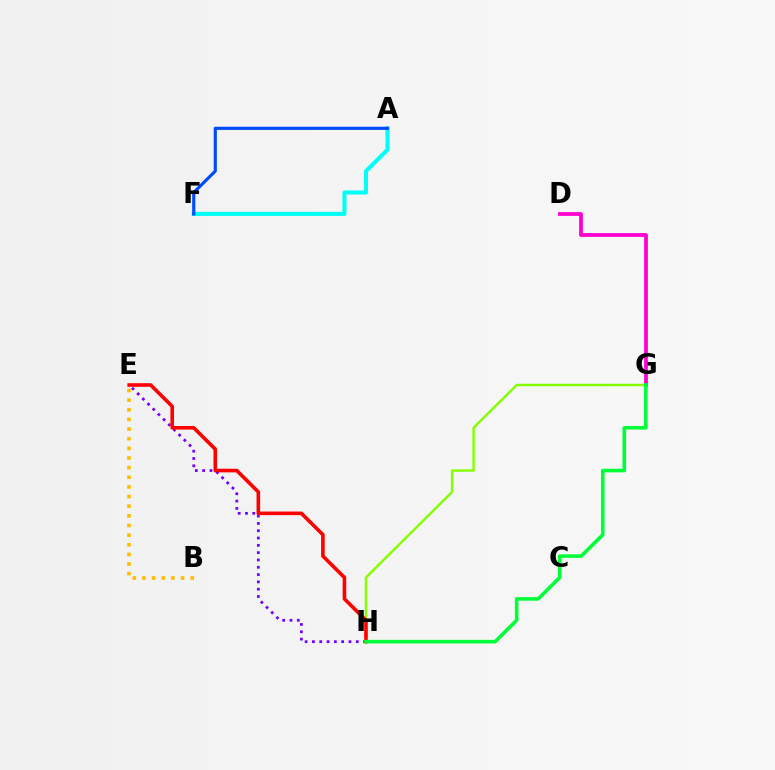{('G', 'H'): [{'color': '#84ff00', 'line_style': 'solid', 'thickness': 1.75}, {'color': '#00ff39', 'line_style': 'solid', 'thickness': 2.59}], ('A', 'F'): [{'color': '#00fff6', 'line_style': 'solid', 'thickness': 2.94}, {'color': '#004bff', 'line_style': 'solid', 'thickness': 2.28}], ('E', 'H'): [{'color': '#7200ff', 'line_style': 'dotted', 'thickness': 1.99}, {'color': '#ff0000', 'line_style': 'solid', 'thickness': 2.59}], ('B', 'E'): [{'color': '#ffbd00', 'line_style': 'dotted', 'thickness': 2.62}], ('D', 'G'): [{'color': '#ff00cf', 'line_style': 'solid', 'thickness': 2.71}]}